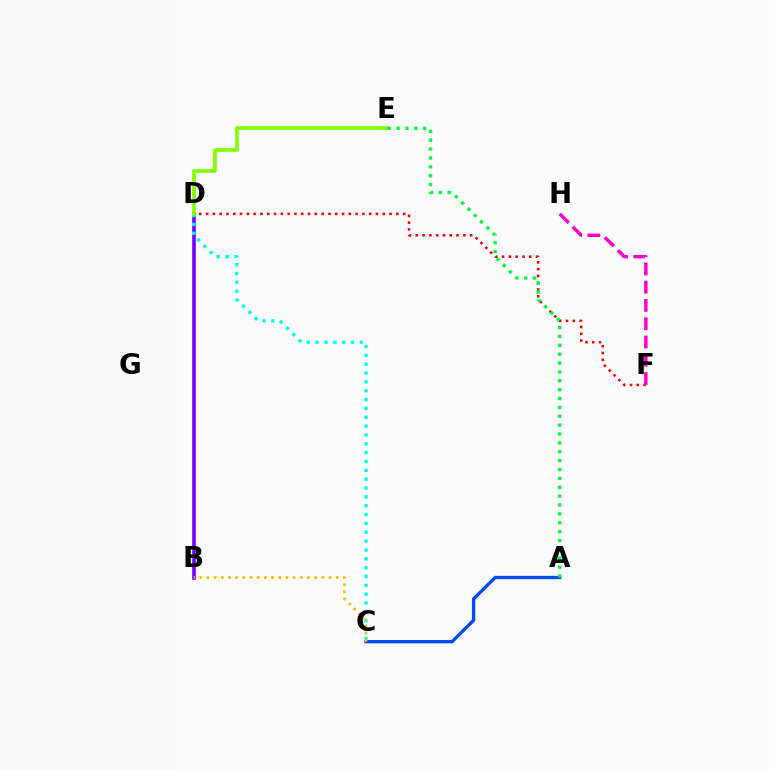{('B', 'D'): [{'color': '#7200ff', 'line_style': 'solid', 'thickness': 2.6}], ('D', 'F'): [{'color': '#ff0000', 'line_style': 'dotted', 'thickness': 1.85}], ('F', 'H'): [{'color': '#ff00cf', 'line_style': 'dashed', 'thickness': 2.48}], ('A', 'C'): [{'color': '#004bff', 'line_style': 'solid', 'thickness': 2.39}], ('C', 'D'): [{'color': '#00fff6', 'line_style': 'dotted', 'thickness': 2.4}], ('D', 'E'): [{'color': '#84ff00', 'line_style': 'solid', 'thickness': 2.67}], ('B', 'C'): [{'color': '#ffbd00', 'line_style': 'dotted', 'thickness': 1.95}], ('A', 'E'): [{'color': '#00ff39', 'line_style': 'dotted', 'thickness': 2.41}]}